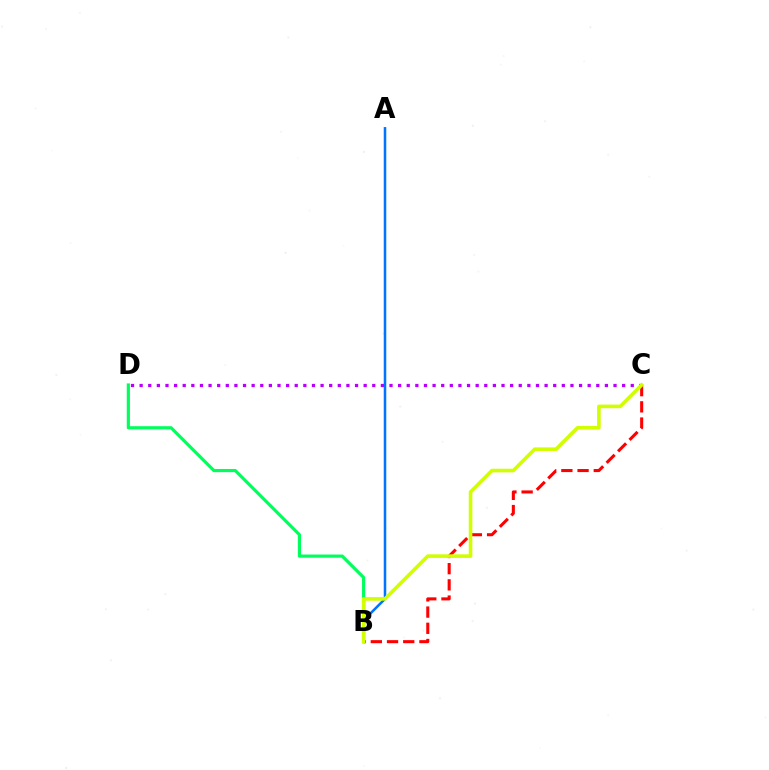{('C', 'D'): [{'color': '#b900ff', 'line_style': 'dotted', 'thickness': 2.34}], ('B', 'D'): [{'color': '#00ff5c', 'line_style': 'solid', 'thickness': 2.29}], ('A', 'B'): [{'color': '#0074ff', 'line_style': 'solid', 'thickness': 1.82}], ('B', 'C'): [{'color': '#ff0000', 'line_style': 'dashed', 'thickness': 2.2}, {'color': '#d1ff00', 'line_style': 'solid', 'thickness': 2.59}]}